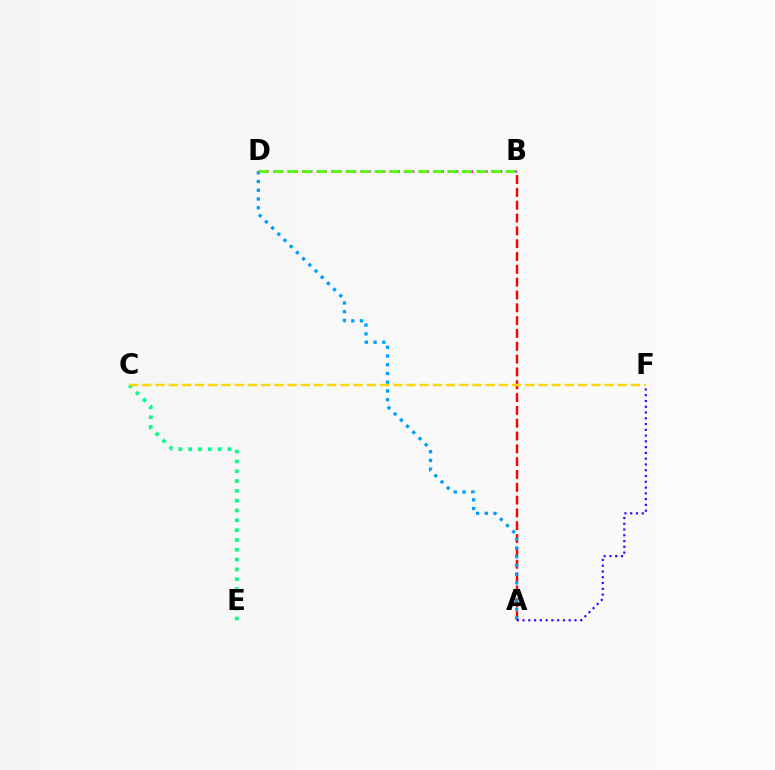{('A', 'B'): [{'color': '#ff0000', 'line_style': 'dashed', 'thickness': 1.74}], ('C', 'E'): [{'color': '#00ff86', 'line_style': 'dotted', 'thickness': 2.67}], ('A', 'D'): [{'color': '#009eff', 'line_style': 'dotted', 'thickness': 2.37}], ('B', 'D'): [{'color': '#ff00ed', 'line_style': 'dotted', 'thickness': 1.98}, {'color': '#4fff00', 'line_style': 'dashed', 'thickness': 1.97}], ('C', 'F'): [{'color': '#ffd500', 'line_style': 'dashed', 'thickness': 1.79}], ('A', 'F'): [{'color': '#3700ff', 'line_style': 'dotted', 'thickness': 1.57}]}